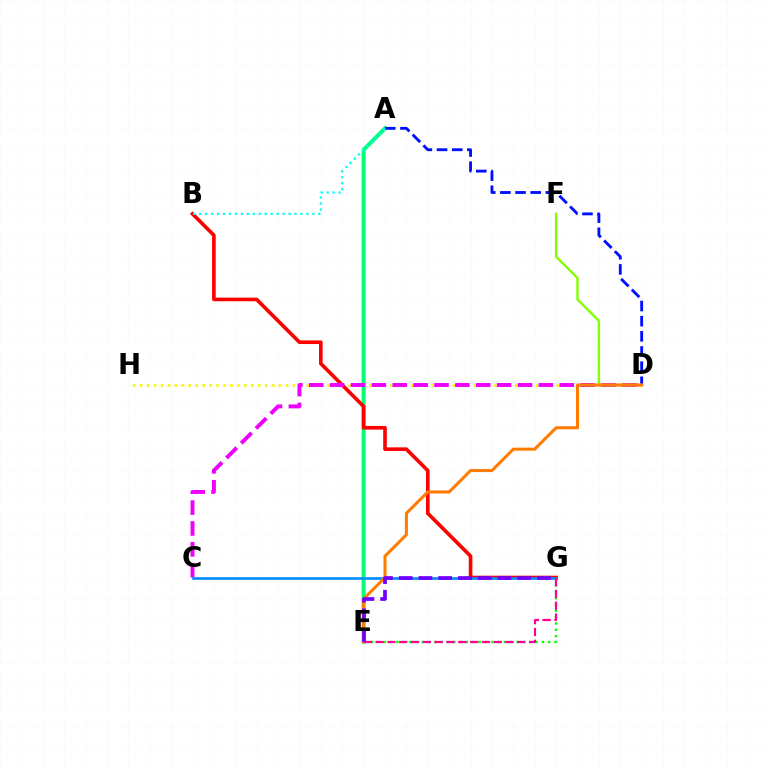{('A', 'E'): [{'color': '#00ff74', 'line_style': 'solid', 'thickness': 2.86}], ('D', 'H'): [{'color': '#fcf500', 'line_style': 'dotted', 'thickness': 1.89}], ('B', 'G'): [{'color': '#ff0000', 'line_style': 'solid', 'thickness': 2.62}], ('C', 'D'): [{'color': '#ee00ff', 'line_style': 'dashed', 'thickness': 2.84}], ('A', 'D'): [{'color': '#0010ff', 'line_style': 'dashed', 'thickness': 2.06}], ('D', 'F'): [{'color': '#84ff00', 'line_style': 'solid', 'thickness': 1.72}], ('E', 'G'): [{'color': '#08ff00', 'line_style': 'dotted', 'thickness': 1.72}, {'color': '#ff0094', 'line_style': 'dashed', 'thickness': 1.6}, {'color': '#7200ff', 'line_style': 'dashed', 'thickness': 2.68}], ('C', 'G'): [{'color': '#008cff', 'line_style': 'solid', 'thickness': 1.9}], ('D', 'E'): [{'color': '#ff7c00', 'line_style': 'solid', 'thickness': 2.19}], ('A', 'B'): [{'color': '#00fff6', 'line_style': 'dotted', 'thickness': 1.62}]}